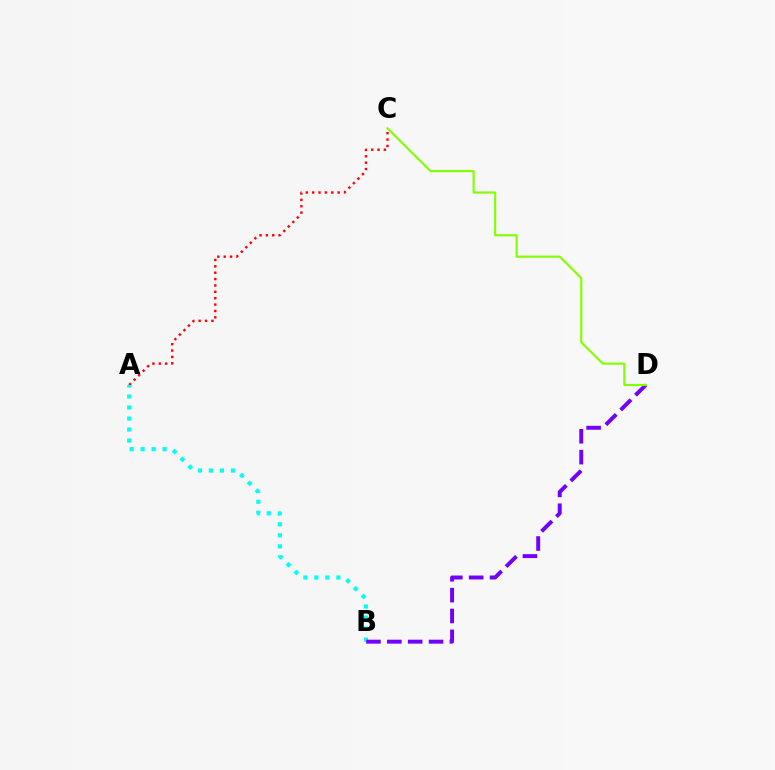{('A', 'C'): [{'color': '#ff0000', 'line_style': 'dotted', 'thickness': 1.73}], ('A', 'B'): [{'color': '#00fff6', 'line_style': 'dotted', 'thickness': 2.99}], ('B', 'D'): [{'color': '#7200ff', 'line_style': 'dashed', 'thickness': 2.83}], ('C', 'D'): [{'color': '#84ff00', 'line_style': 'solid', 'thickness': 1.56}]}